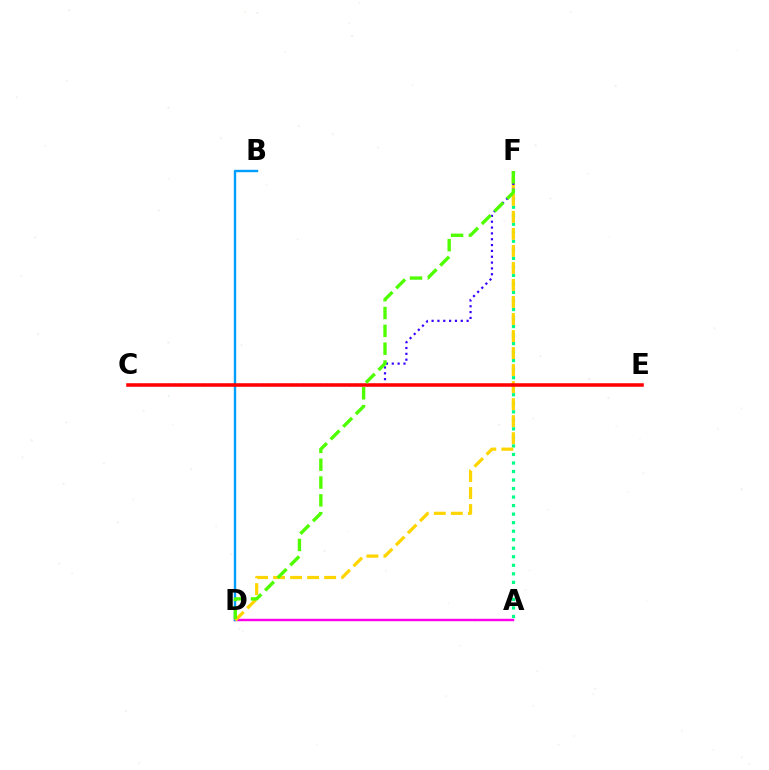{('A', 'D'): [{'color': '#ff00ed', 'line_style': 'solid', 'thickness': 1.75}], ('B', 'D'): [{'color': '#009eff', 'line_style': 'solid', 'thickness': 1.73}], ('A', 'F'): [{'color': '#00ff86', 'line_style': 'dotted', 'thickness': 2.32}], ('D', 'F'): [{'color': '#ffd500', 'line_style': 'dashed', 'thickness': 2.31}, {'color': '#4fff00', 'line_style': 'dashed', 'thickness': 2.42}], ('C', 'F'): [{'color': '#3700ff', 'line_style': 'dotted', 'thickness': 1.59}], ('C', 'E'): [{'color': '#ff0000', 'line_style': 'solid', 'thickness': 2.54}]}